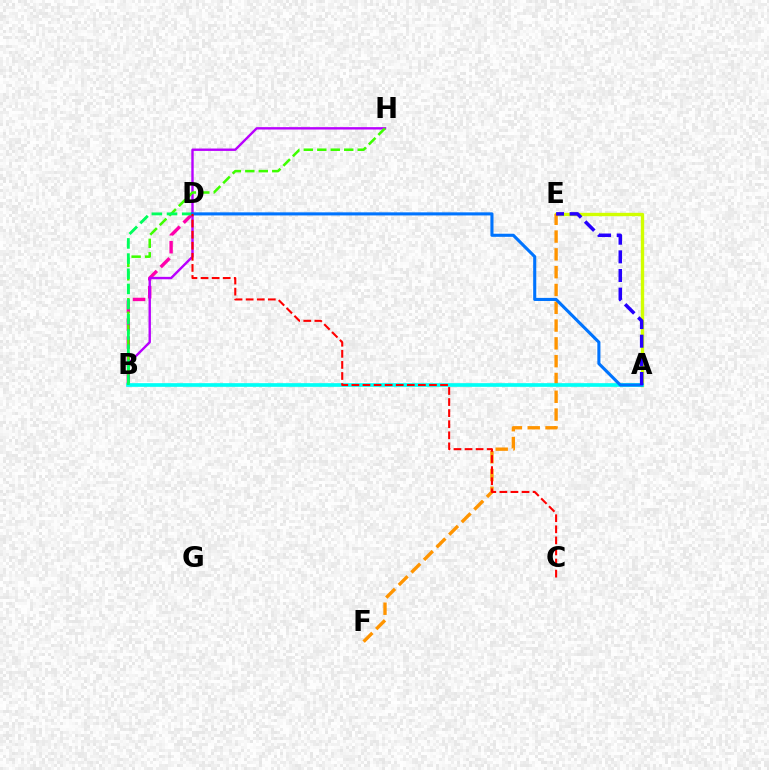{('A', 'E'): [{'color': '#d1ff00', 'line_style': 'solid', 'thickness': 2.42}, {'color': '#2500ff', 'line_style': 'dashed', 'thickness': 2.53}], ('B', 'D'): [{'color': '#ff00ac', 'line_style': 'dashed', 'thickness': 2.44}, {'color': '#00ff5c', 'line_style': 'dashed', 'thickness': 2.06}], ('E', 'F'): [{'color': '#ff9400', 'line_style': 'dashed', 'thickness': 2.42}], ('B', 'H'): [{'color': '#b900ff', 'line_style': 'solid', 'thickness': 1.73}, {'color': '#3dff00', 'line_style': 'dashed', 'thickness': 1.83}], ('A', 'B'): [{'color': '#00fff6', 'line_style': 'solid', 'thickness': 2.64}], ('A', 'D'): [{'color': '#0074ff', 'line_style': 'solid', 'thickness': 2.22}], ('C', 'D'): [{'color': '#ff0000', 'line_style': 'dashed', 'thickness': 1.51}]}